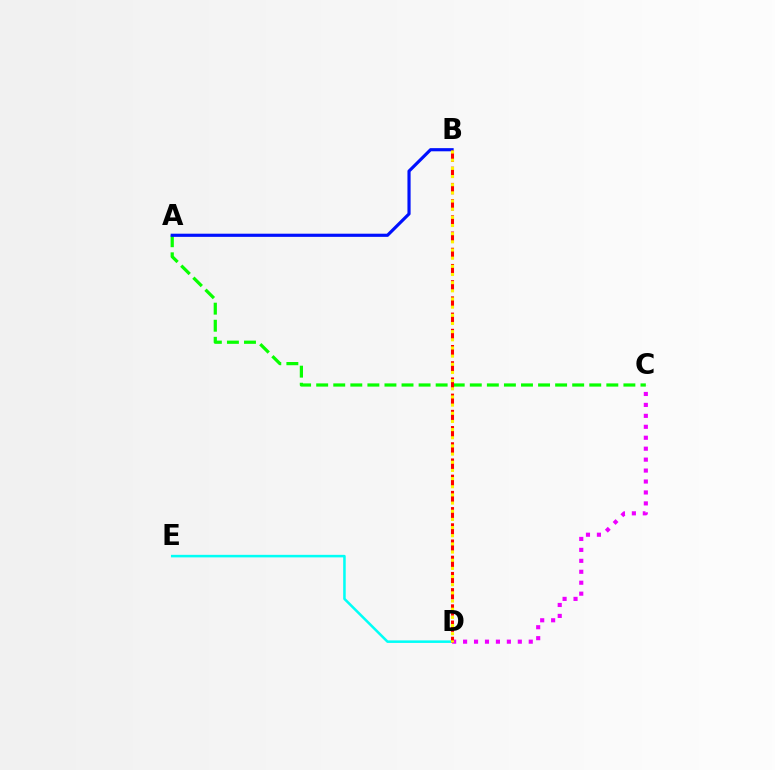{('D', 'E'): [{'color': '#00fff6', 'line_style': 'solid', 'thickness': 1.83}], ('A', 'C'): [{'color': '#08ff00', 'line_style': 'dashed', 'thickness': 2.32}], ('A', 'B'): [{'color': '#0010ff', 'line_style': 'solid', 'thickness': 2.27}], ('C', 'D'): [{'color': '#ee00ff', 'line_style': 'dotted', 'thickness': 2.97}], ('B', 'D'): [{'color': '#ff0000', 'line_style': 'dashed', 'thickness': 2.2}, {'color': '#fcf500', 'line_style': 'dotted', 'thickness': 2.22}]}